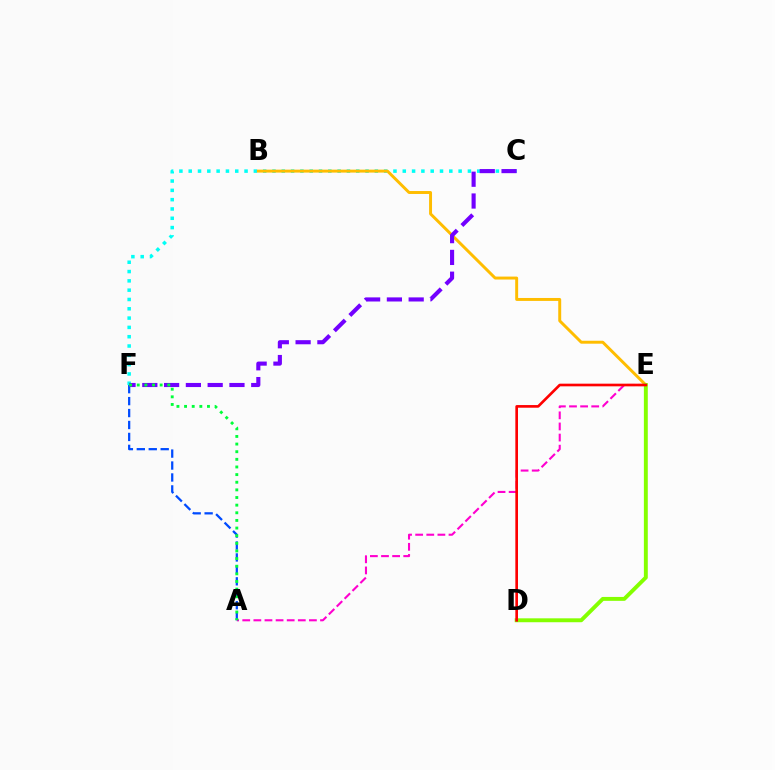{('C', 'F'): [{'color': '#00fff6', 'line_style': 'dotted', 'thickness': 2.53}, {'color': '#7200ff', 'line_style': 'dashed', 'thickness': 2.96}], ('B', 'E'): [{'color': '#ffbd00', 'line_style': 'solid', 'thickness': 2.12}], ('A', 'E'): [{'color': '#ff00cf', 'line_style': 'dashed', 'thickness': 1.51}], ('A', 'F'): [{'color': '#004bff', 'line_style': 'dashed', 'thickness': 1.62}, {'color': '#00ff39', 'line_style': 'dotted', 'thickness': 2.07}], ('D', 'E'): [{'color': '#84ff00', 'line_style': 'solid', 'thickness': 2.81}, {'color': '#ff0000', 'line_style': 'solid', 'thickness': 1.91}]}